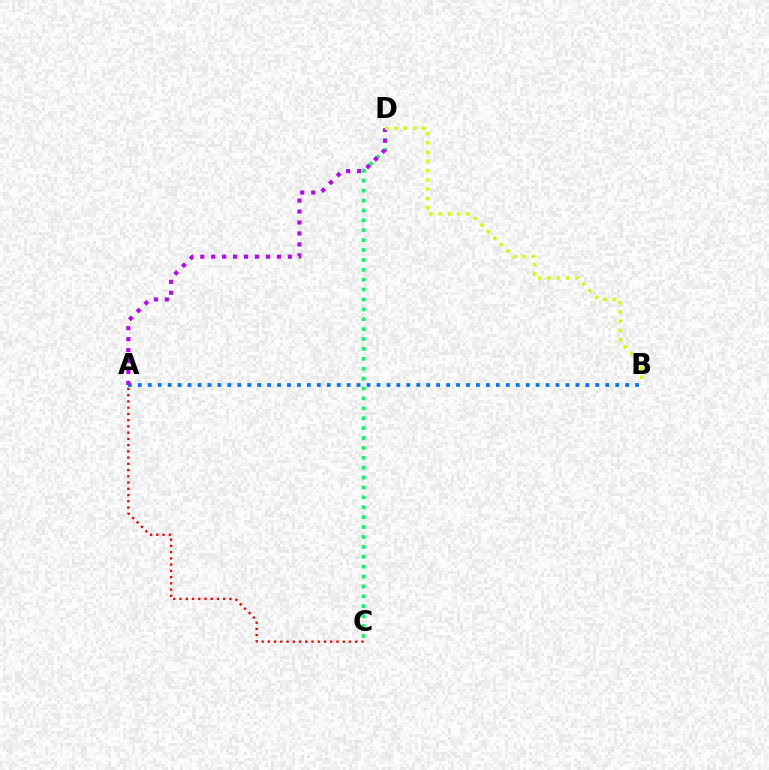{('C', 'D'): [{'color': '#00ff5c', 'line_style': 'dotted', 'thickness': 2.69}], ('A', 'B'): [{'color': '#0074ff', 'line_style': 'dotted', 'thickness': 2.7}], ('A', 'D'): [{'color': '#b900ff', 'line_style': 'dotted', 'thickness': 2.97}], ('B', 'D'): [{'color': '#d1ff00', 'line_style': 'dotted', 'thickness': 2.52}], ('A', 'C'): [{'color': '#ff0000', 'line_style': 'dotted', 'thickness': 1.7}]}